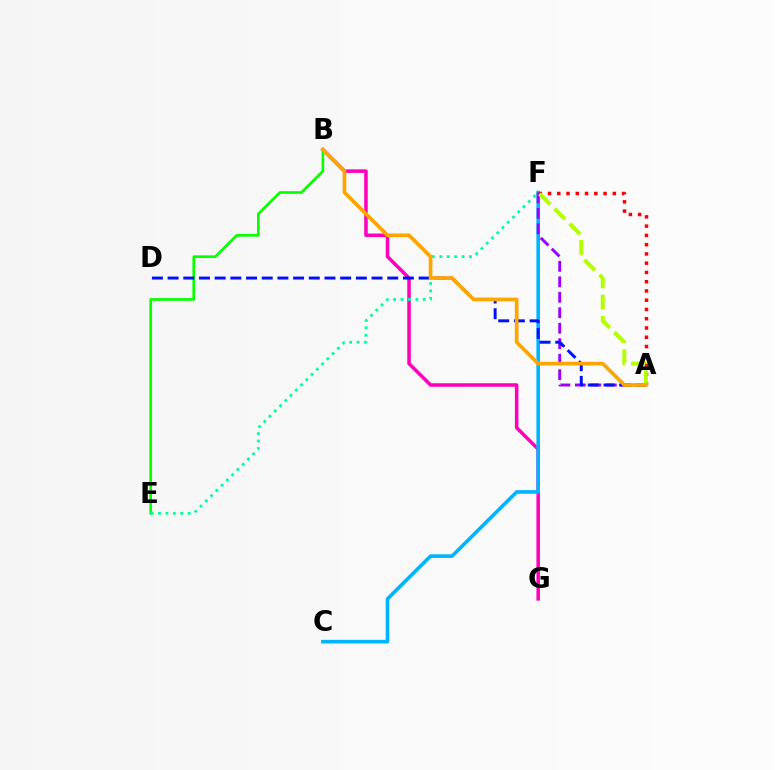{('B', 'G'): [{'color': '#ff00bd', 'line_style': 'solid', 'thickness': 2.53}], ('B', 'E'): [{'color': '#08ff00', 'line_style': 'solid', 'thickness': 1.92}], ('C', 'F'): [{'color': '#00b5ff', 'line_style': 'solid', 'thickness': 2.6}], ('A', 'F'): [{'color': '#ff0000', 'line_style': 'dotted', 'thickness': 2.52}, {'color': '#9b00ff', 'line_style': 'dashed', 'thickness': 2.1}, {'color': '#b3ff00', 'line_style': 'dashed', 'thickness': 2.88}], ('E', 'F'): [{'color': '#00ff9d', 'line_style': 'dotted', 'thickness': 2.01}], ('A', 'D'): [{'color': '#0010ff', 'line_style': 'dashed', 'thickness': 2.13}], ('A', 'B'): [{'color': '#ffa500', 'line_style': 'solid', 'thickness': 2.65}]}